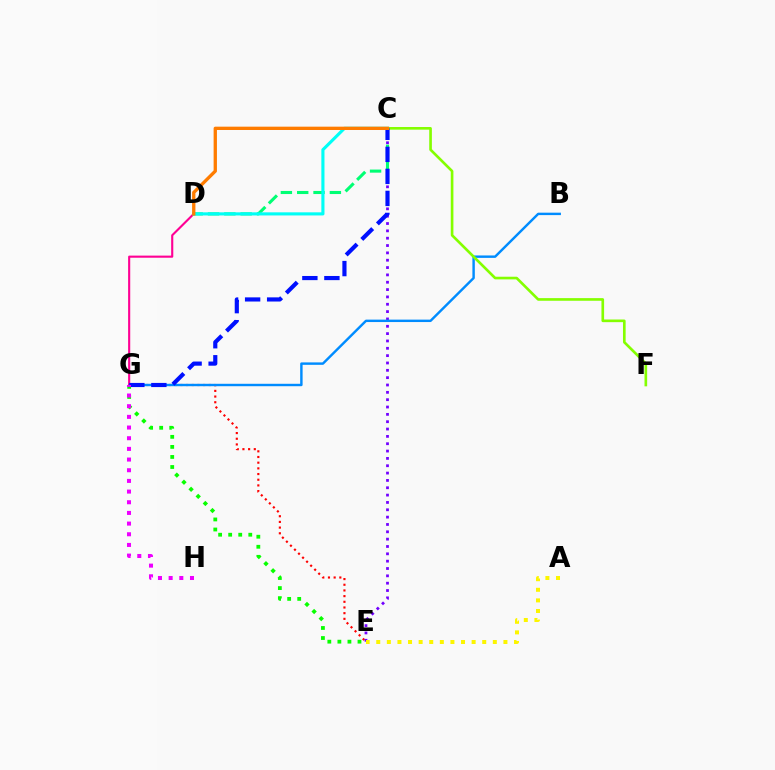{('E', 'G'): [{'color': '#ff0000', 'line_style': 'dotted', 'thickness': 1.54}, {'color': '#08ff00', 'line_style': 'dotted', 'thickness': 2.73}], ('C', 'E'): [{'color': '#7200ff', 'line_style': 'dotted', 'thickness': 1.99}], ('A', 'E'): [{'color': '#fcf500', 'line_style': 'dotted', 'thickness': 2.88}], ('B', 'G'): [{'color': '#008cff', 'line_style': 'solid', 'thickness': 1.75}], ('C', 'F'): [{'color': '#84ff00', 'line_style': 'solid', 'thickness': 1.91}], ('C', 'D'): [{'color': '#00ff74', 'line_style': 'dashed', 'thickness': 2.22}, {'color': '#00fff6', 'line_style': 'solid', 'thickness': 2.25}, {'color': '#ff7c00', 'line_style': 'solid', 'thickness': 2.39}], ('D', 'G'): [{'color': '#ff0094', 'line_style': 'solid', 'thickness': 1.52}], ('C', 'G'): [{'color': '#0010ff', 'line_style': 'dashed', 'thickness': 2.99}], ('G', 'H'): [{'color': '#ee00ff', 'line_style': 'dotted', 'thickness': 2.9}]}